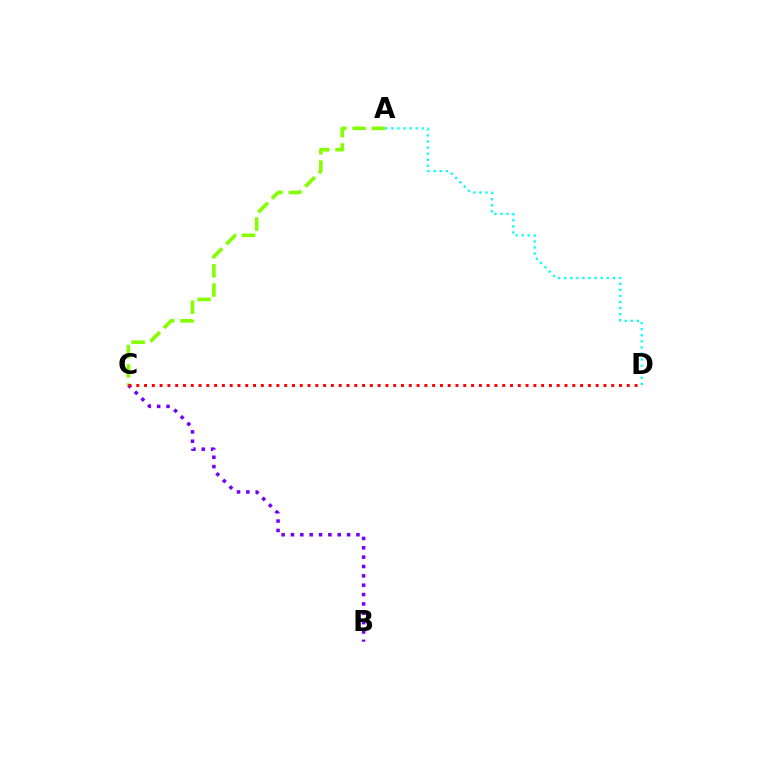{('A', 'D'): [{'color': '#00fff6', 'line_style': 'dotted', 'thickness': 1.65}], ('A', 'C'): [{'color': '#84ff00', 'line_style': 'dashed', 'thickness': 2.61}], ('B', 'C'): [{'color': '#7200ff', 'line_style': 'dotted', 'thickness': 2.54}], ('C', 'D'): [{'color': '#ff0000', 'line_style': 'dotted', 'thickness': 2.12}]}